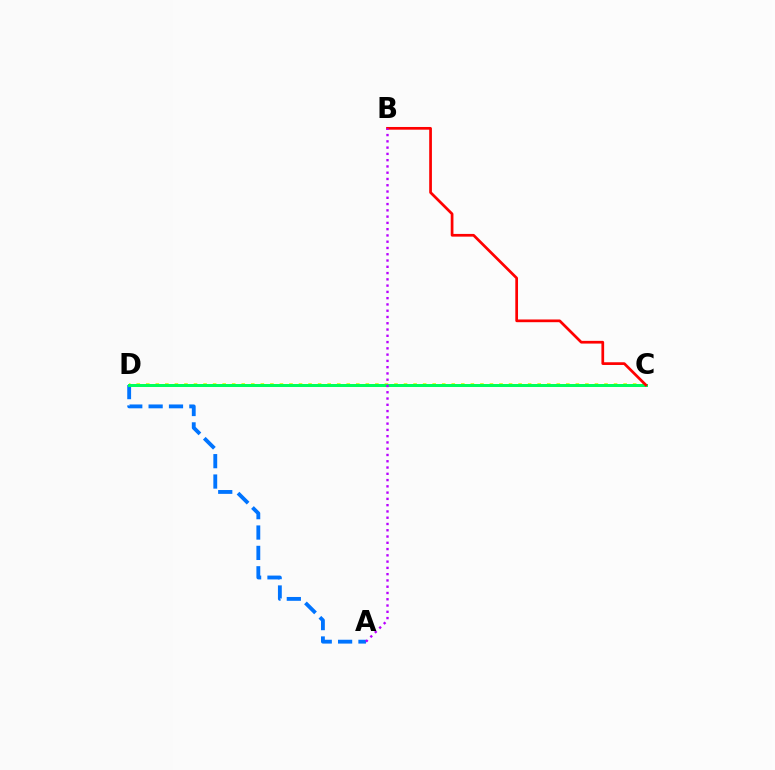{('A', 'D'): [{'color': '#0074ff', 'line_style': 'dashed', 'thickness': 2.77}], ('C', 'D'): [{'color': '#d1ff00', 'line_style': 'dotted', 'thickness': 2.59}, {'color': '#00ff5c', 'line_style': 'solid', 'thickness': 2.15}], ('B', 'C'): [{'color': '#ff0000', 'line_style': 'solid', 'thickness': 1.95}], ('A', 'B'): [{'color': '#b900ff', 'line_style': 'dotted', 'thickness': 1.7}]}